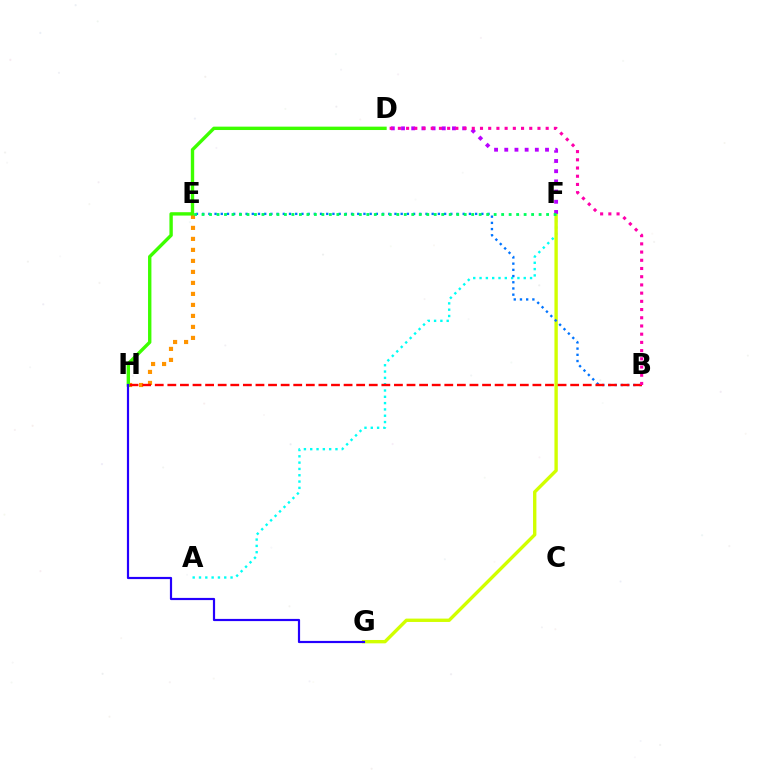{('E', 'H'): [{'color': '#ff9400', 'line_style': 'dotted', 'thickness': 2.99}], ('A', 'F'): [{'color': '#00fff6', 'line_style': 'dotted', 'thickness': 1.71}], ('F', 'G'): [{'color': '#d1ff00', 'line_style': 'solid', 'thickness': 2.42}], ('D', 'F'): [{'color': '#b900ff', 'line_style': 'dotted', 'thickness': 2.77}], ('B', 'E'): [{'color': '#0074ff', 'line_style': 'dotted', 'thickness': 1.69}], ('D', 'H'): [{'color': '#3dff00', 'line_style': 'solid', 'thickness': 2.43}], ('B', 'H'): [{'color': '#ff0000', 'line_style': 'dashed', 'thickness': 1.71}], ('B', 'D'): [{'color': '#ff00ac', 'line_style': 'dotted', 'thickness': 2.23}], ('G', 'H'): [{'color': '#2500ff', 'line_style': 'solid', 'thickness': 1.58}], ('E', 'F'): [{'color': '#00ff5c', 'line_style': 'dotted', 'thickness': 2.04}]}